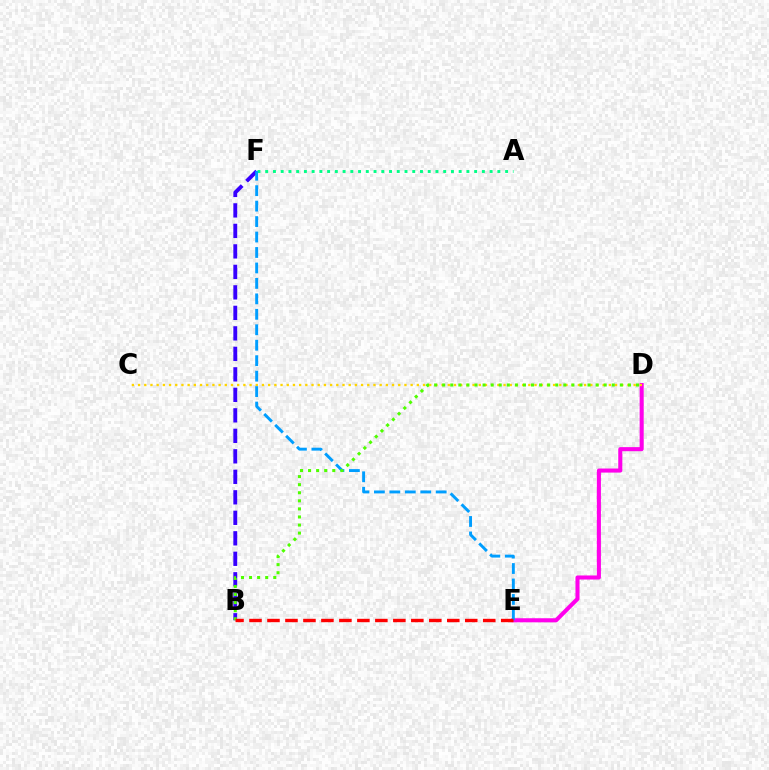{('D', 'E'): [{'color': '#ff00ed', 'line_style': 'solid', 'thickness': 2.93}], ('A', 'F'): [{'color': '#00ff86', 'line_style': 'dotted', 'thickness': 2.1}], ('C', 'D'): [{'color': '#ffd500', 'line_style': 'dotted', 'thickness': 1.68}], ('B', 'F'): [{'color': '#3700ff', 'line_style': 'dashed', 'thickness': 2.78}], ('E', 'F'): [{'color': '#009eff', 'line_style': 'dashed', 'thickness': 2.1}], ('B', 'D'): [{'color': '#4fff00', 'line_style': 'dotted', 'thickness': 2.19}], ('B', 'E'): [{'color': '#ff0000', 'line_style': 'dashed', 'thickness': 2.44}]}